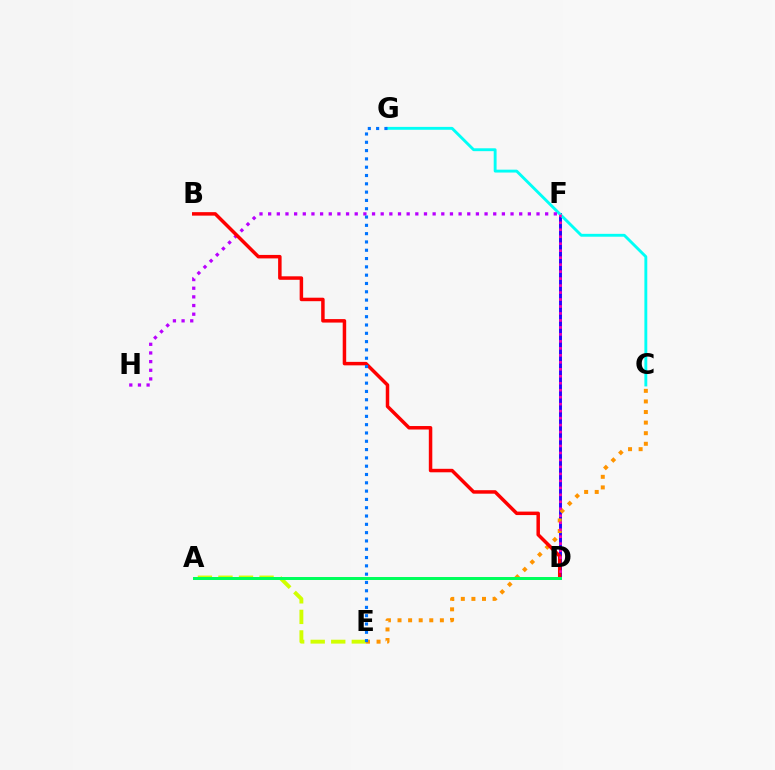{('D', 'F'): [{'color': '#3dff00', 'line_style': 'dotted', 'thickness': 2.03}, {'color': '#2500ff', 'line_style': 'solid', 'thickness': 2.09}, {'color': '#ff00ac', 'line_style': 'dotted', 'thickness': 1.9}], ('C', 'G'): [{'color': '#00fff6', 'line_style': 'solid', 'thickness': 2.07}], ('C', 'E'): [{'color': '#ff9400', 'line_style': 'dotted', 'thickness': 2.88}], ('A', 'E'): [{'color': '#d1ff00', 'line_style': 'dashed', 'thickness': 2.79}], ('F', 'H'): [{'color': '#b900ff', 'line_style': 'dotted', 'thickness': 2.35}], ('B', 'D'): [{'color': '#ff0000', 'line_style': 'solid', 'thickness': 2.51}], ('E', 'G'): [{'color': '#0074ff', 'line_style': 'dotted', 'thickness': 2.26}], ('A', 'D'): [{'color': '#00ff5c', 'line_style': 'solid', 'thickness': 2.16}]}